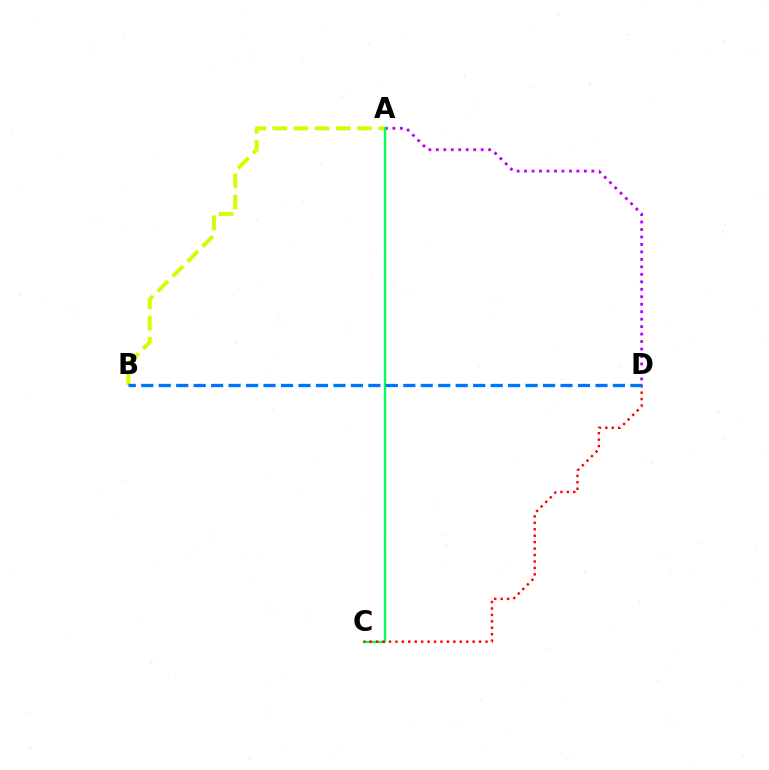{('A', 'B'): [{'color': '#d1ff00', 'line_style': 'dashed', 'thickness': 2.87}], ('A', 'D'): [{'color': '#b900ff', 'line_style': 'dotted', 'thickness': 2.03}], ('A', 'C'): [{'color': '#00ff5c', 'line_style': 'solid', 'thickness': 1.67}], ('C', 'D'): [{'color': '#ff0000', 'line_style': 'dotted', 'thickness': 1.75}], ('B', 'D'): [{'color': '#0074ff', 'line_style': 'dashed', 'thickness': 2.37}]}